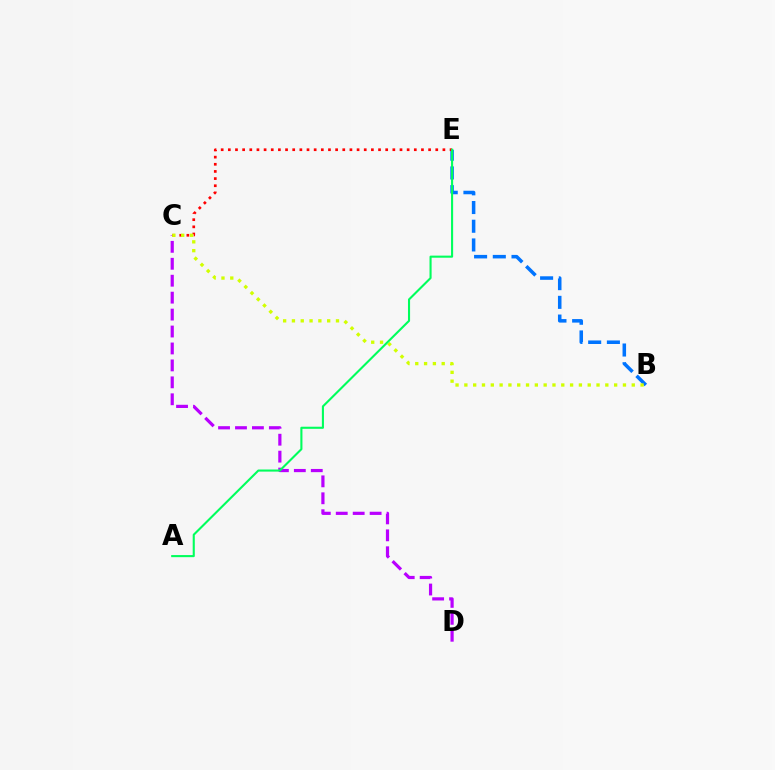{('C', 'D'): [{'color': '#b900ff', 'line_style': 'dashed', 'thickness': 2.3}], ('B', 'E'): [{'color': '#0074ff', 'line_style': 'dashed', 'thickness': 2.54}], ('C', 'E'): [{'color': '#ff0000', 'line_style': 'dotted', 'thickness': 1.94}], ('B', 'C'): [{'color': '#d1ff00', 'line_style': 'dotted', 'thickness': 2.39}], ('A', 'E'): [{'color': '#00ff5c', 'line_style': 'solid', 'thickness': 1.51}]}